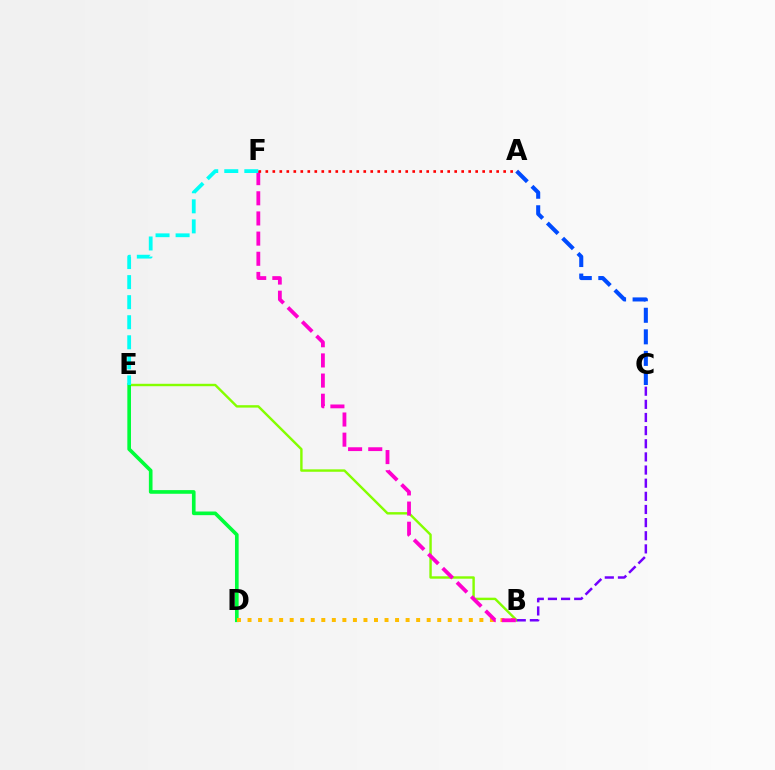{('B', 'E'): [{'color': '#84ff00', 'line_style': 'solid', 'thickness': 1.74}], ('D', 'E'): [{'color': '#00ff39', 'line_style': 'solid', 'thickness': 2.63}], ('B', 'D'): [{'color': '#ffbd00', 'line_style': 'dotted', 'thickness': 2.86}], ('B', 'F'): [{'color': '#ff00cf', 'line_style': 'dashed', 'thickness': 2.74}], ('A', 'C'): [{'color': '#004bff', 'line_style': 'dashed', 'thickness': 2.93}], ('E', 'F'): [{'color': '#00fff6', 'line_style': 'dashed', 'thickness': 2.72}], ('A', 'F'): [{'color': '#ff0000', 'line_style': 'dotted', 'thickness': 1.9}], ('B', 'C'): [{'color': '#7200ff', 'line_style': 'dashed', 'thickness': 1.79}]}